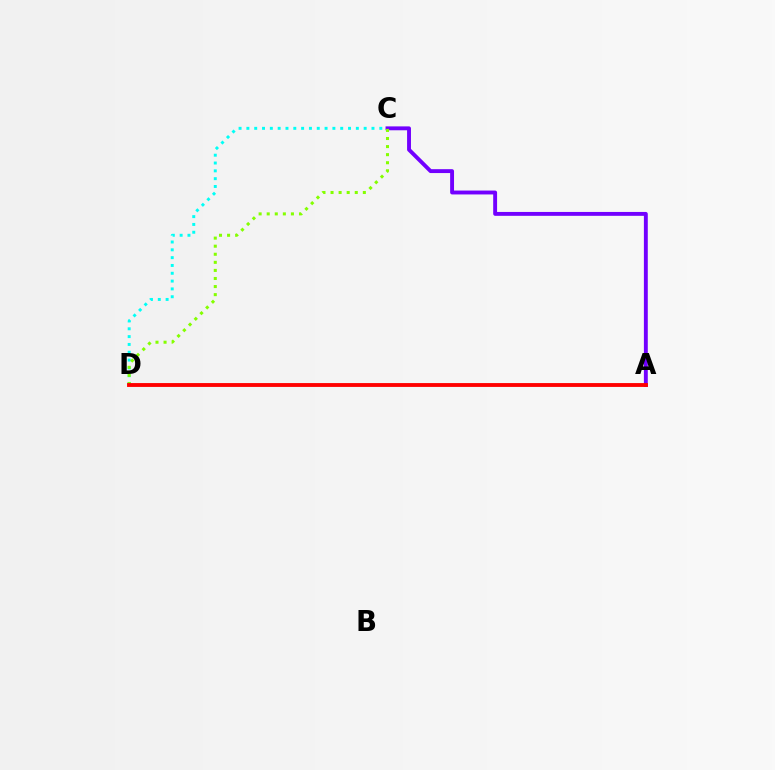{('C', 'D'): [{'color': '#00fff6', 'line_style': 'dotted', 'thickness': 2.12}, {'color': '#84ff00', 'line_style': 'dotted', 'thickness': 2.19}], ('A', 'C'): [{'color': '#7200ff', 'line_style': 'solid', 'thickness': 2.8}], ('A', 'D'): [{'color': '#ff0000', 'line_style': 'solid', 'thickness': 2.77}]}